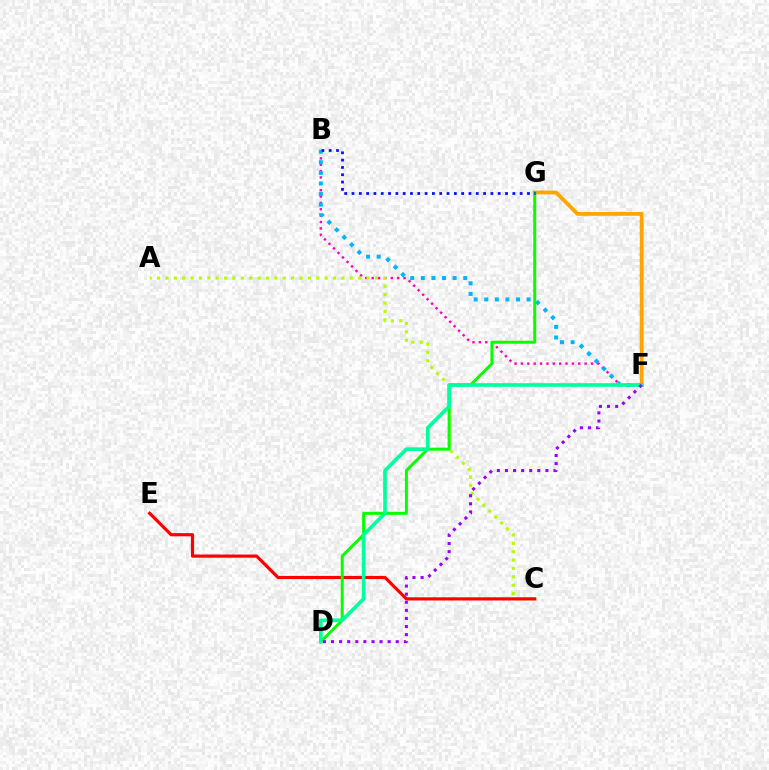{('F', 'G'): [{'color': '#ffa500', 'line_style': 'solid', 'thickness': 2.74}], ('B', 'F'): [{'color': '#ff00bd', 'line_style': 'dotted', 'thickness': 1.73}, {'color': '#00b5ff', 'line_style': 'dotted', 'thickness': 2.88}], ('A', 'C'): [{'color': '#b3ff00', 'line_style': 'dotted', 'thickness': 2.28}], ('C', 'E'): [{'color': '#ff0000', 'line_style': 'solid', 'thickness': 2.28}], ('D', 'G'): [{'color': '#08ff00', 'line_style': 'solid', 'thickness': 2.15}], ('D', 'F'): [{'color': '#00ff9d', 'line_style': 'solid', 'thickness': 2.63}, {'color': '#9b00ff', 'line_style': 'dotted', 'thickness': 2.2}], ('B', 'G'): [{'color': '#0010ff', 'line_style': 'dotted', 'thickness': 1.99}]}